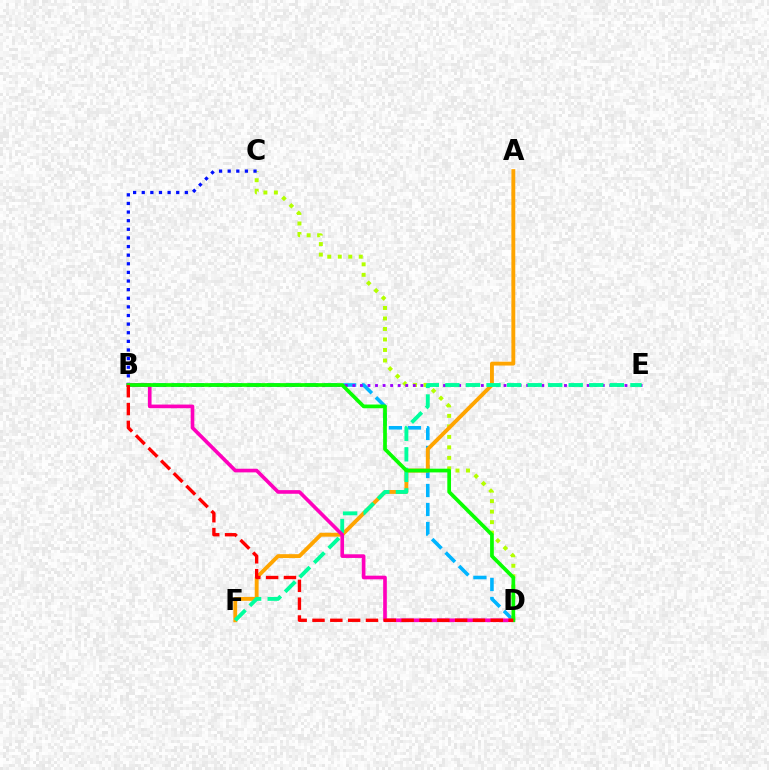{('B', 'D'): [{'color': '#00b5ff', 'line_style': 'dashed', 'thickness': 2.58}, {'color': '#ff00bd', 'line_style': 'solid', 'thickness': 2.63}, {'color': '#08ff00', 'line_style': 'solid', 'thickness': 2.68}, {'color': '#ff0000', 'line_style': 'dashed', 'thickness': 2.42}], ('C', 'D'): [{'color': '#b3ff00', 'line_style': 'dotted', 'thickness': 2.85}], ('B', 'C'): [{'color': '#0010ff', 'line_style': 'dotted', 'thickness': 2.34}], ('B', 'E'): [{'color': '#9b00ff', 'line_style': 'dotted', 'thickness': 2.05}], ('A', 'F'): [{'color': '#ffa500', 'line_style': 'solid', 'thickness': 2.79}], ('E', 'F'): [{'color': '#00ff9d', 'line_style': 'dashed', 'thickness': 2.79}]}